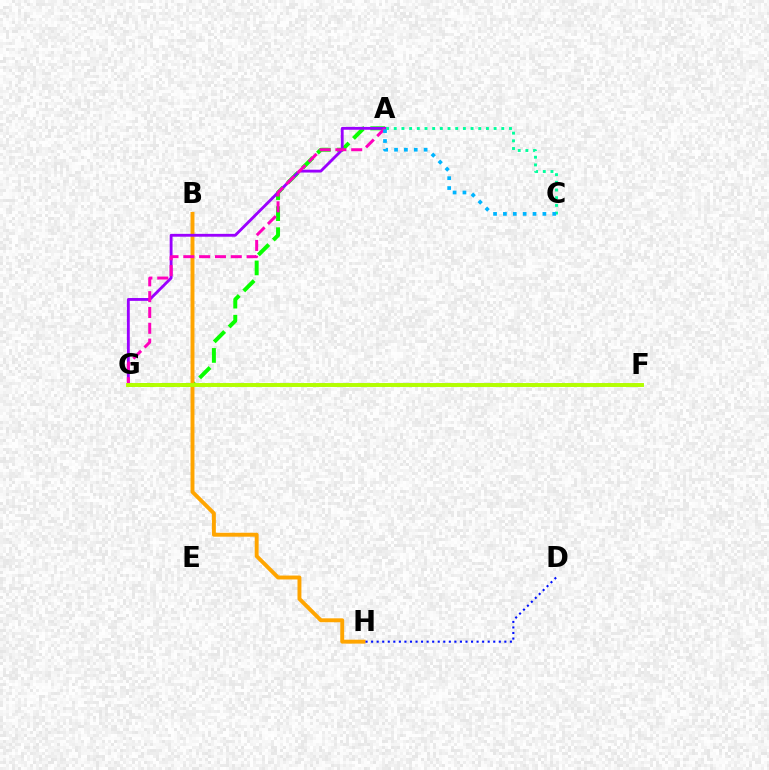{('A', 'G'): [{'color': '#08ff00', 'line_style': 'dashed', 'thickness': 2.86}, {'color': '#9b00ff', 'line_style': 'solid', 'thickness': 2.05}, {'color': '#ff00bd', 'line_style': 'dashed', 'thickness': 2.15}], ('B', 'H'): [{'color': '#ffa500', 'line_style': 'solid', 'thickness': 2.82}], ('D', 'H'): [{'color': '#0010ff', 'line_style': 'dotted', 'thickness': 1.51}], ('F', 'G'): [{'color': '#ff0000', 'line_style': 'dashed', 'thickness': 1.79}, {'color': '#b3ff00', 'line_style': 'solid', 'thickness': 2.81}], ('A', 'C'): [{'color': '#00ff9d', 'line_style': 'dotted', 'thickness': 2.09}, {'color': '#00b5ff', 'line_style': 'dotted', 'thickness': 2.68}]}